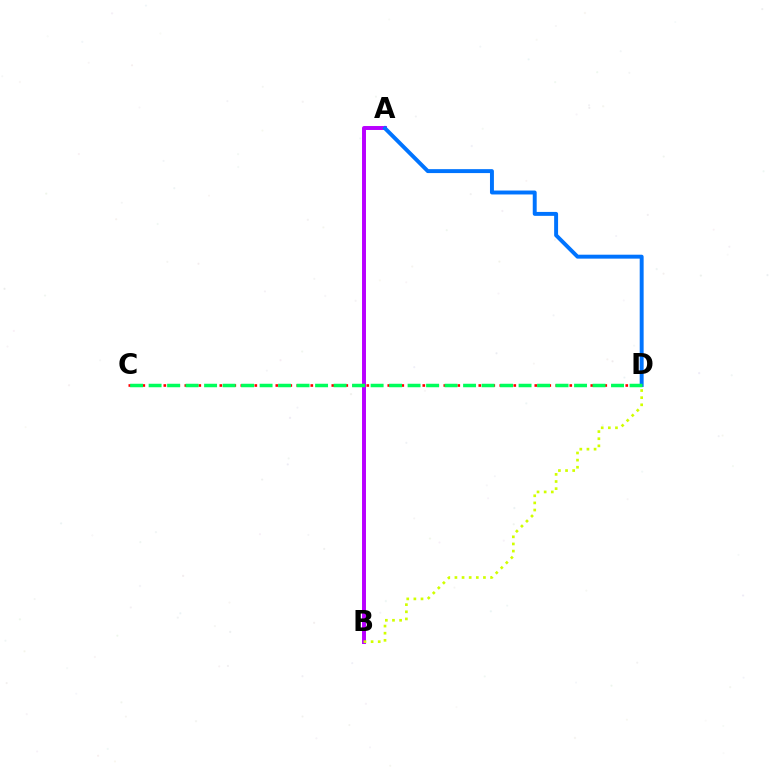{('A', 'B'): [{'color': '#b900ff', 'line_style': 'solid', 'thickness': 2.84}], ('A', 'D'): [{'color': '#0074ff', 'line_style': 'solid', 'thickness': 2.83}], ('C', 'D'): [{'color': '#ff0000', 'line_style': 'dotted', 'thickness': 1.9}, {'color': '#00ff5c', 'line_style': 'dashed', 'thickness': 2.51}], ('B', 'D'): [{'color': '#d1ff00', 'line_style': 'dotted', 'thickness': 1.94}]}